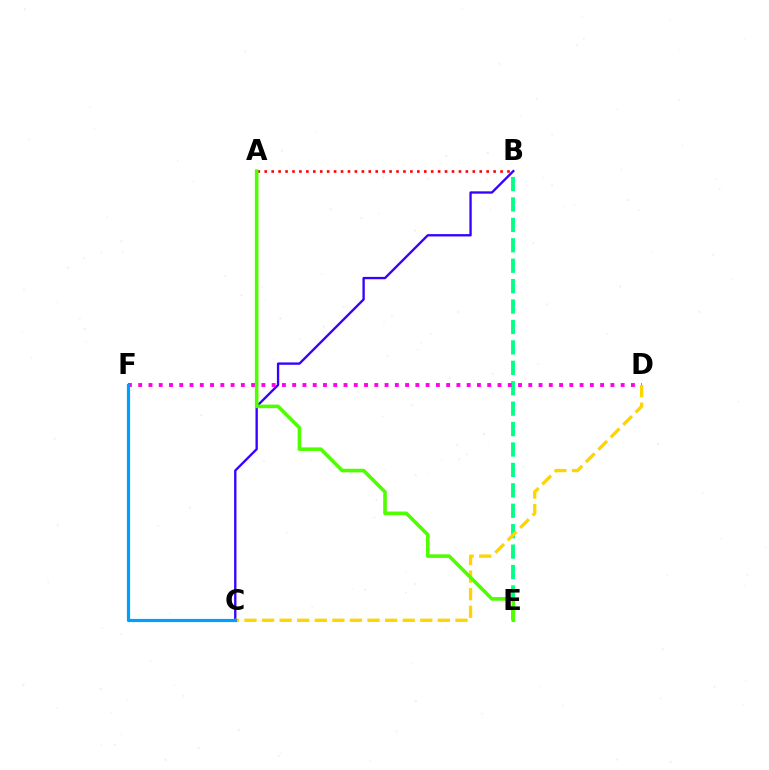{('B', 'C'): [{'color': '#3700ff', 'line_style': 'solid', 'thickness': 1.68}], ('B', 'E'): [{'color': '#00ff86', 'line_style': 'dashed', 'thickness': 2.77}], ('D', 'F'): [{'color': '#ff00ed', 'line_style': 'dotted', 'thickness': 2.79}], ('A', 'B'): [{'color': '#ff0000', 'line_style': 'dotted', 'thickness': 1.88}], ('C', 'D'): [{'color': '#ffd500', 'line_style': 'dashed', 'thickness': 2.39}], ('C', 'F'): [{'color': '#009eff', 'line_style': 'solid', 'thickness': 2.29}], ('A', 'E'): [{'color': '#4fff00', 'line_style': 'solid', 'thickness': 2.59}]}